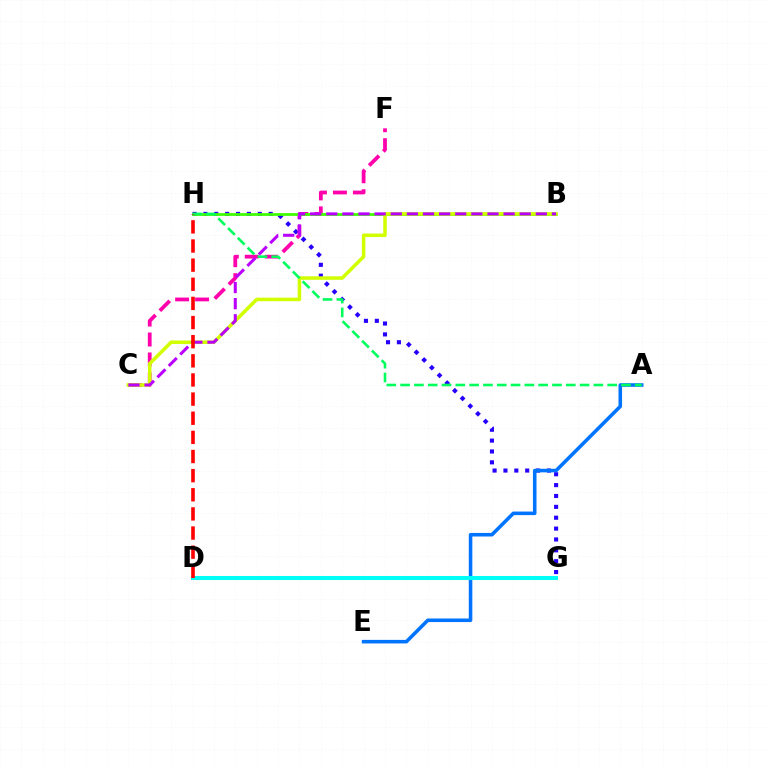{('G', 'H'): [{'color': '#2500ff', 'line_style': 'dotted', 'thickness': 2.95}], ('C', 'F'): [{'color': '#ff00ac', 'line_style': 'dashed', 'thickness': 2.71}], ('B', 'H'): [{'color': '#3dff00', 'line_style': 'solid', 'thickness': 1.98}], ('B', 'C'): [{'color': '#d1ff00', 'line_style': 'solid', 'thickness': 2.54}, {'color': '#b900ff', 'line_style': 'dashed', 'thickness': 2.19}], ('A', 'E'): [{'color': '#0074ff', 'line_style': 'solid', 'thickness': 2.57}], ('D', 'G'): [{'color': '#ff9400', 'line_style': 'dotted', 'thickness': 2.54}, {'color': '#00fff6', 'line_style': 'solid', 'thickness': 2.91}], ('A', 'H'): [{'color': '#00ff5c', 'line_style': 'dashed', 'thickness': 1.88}], ('D', 'H'): [{'color': '#ff0000', 'line_style': 'dashed', 'thickness': 2.6}]}